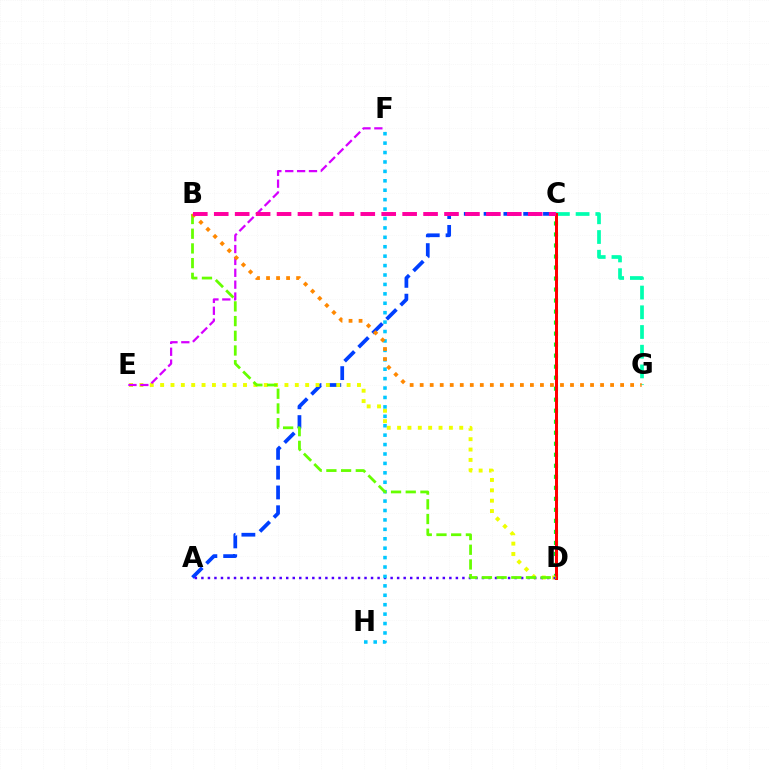{('A', 'C'): [{'color': '#003fff', 'line_style': 'dashed', 'thickness': 2.69}], ('C', 'D'): [{'color': '#00ff27', 'line_style': 'dotted', 'thickness': 2.99}, {'color': '#ff0000', 'line_style': 'solid', 'thickness': 2.16}], ('D', 'E'): [{'color': '#eeff00', 'line_style': 'dotted', 'thickness': 2.81}], ('A', 'D'): [{'color': '#4f00ff', 'line_style': 'dotted', 'thickness': 1.77}], ('C', 'G'): [{'color': '#00ffaf', 'line_style': 'dashed', 'thickness': 2.68}], ('F', 'H'): [{'color': '#00c7ff', 'line_style': 'dotted', 'thickness': 2.56}], ('E', 'F'): [{'color': '#d600ff', 'line_style': 'dashed', 'thickness': 1.61}], ('B', 'D'): [{'color': '#66ff00', 'line_style': 'dashed', 'thickness': 2.0}], ('B', 'G'): [{'color': '#ff8800', 'line_style': 'dotted', 'thickness': 2.72}], ('B', 'C'): [{'color': '#ff00a0', 'line_style': 'dashed', 'thickness': 2.84}]}